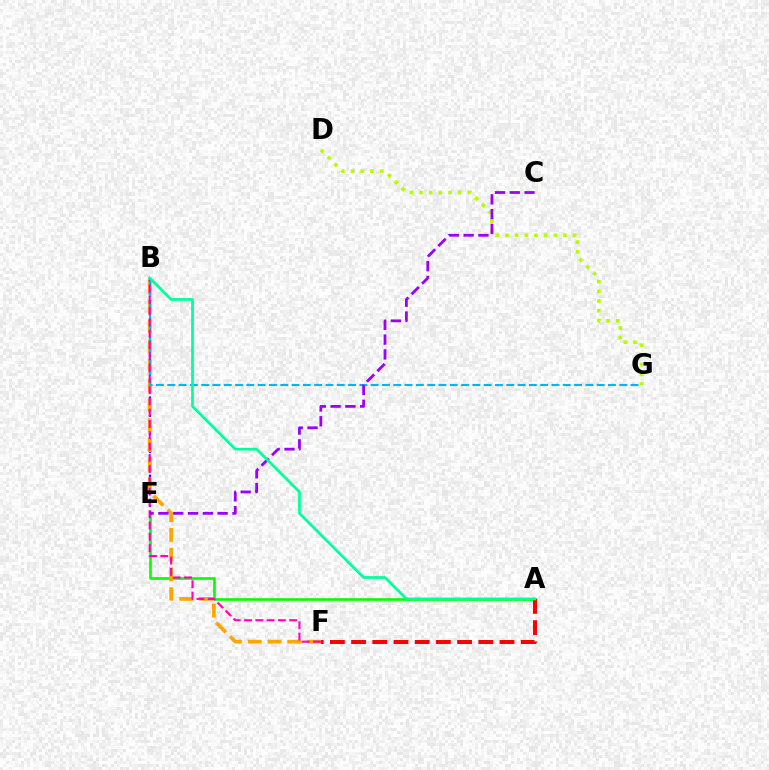{('A', 'E'): [{'color': '#08ff00', 'line_style': 'solid', 'thickness': 1.89}], ('B', 'E'): [{'color': '#0010ff', 'line_style': 'dotted', 'thickness': 1.63}], ('A', 'F'): [{'color': '#ff0000', 'line_style': 'dashed', 'thickness': 2.88}], ('D', 'G'): [{'color': '#b3ff00', 'line_style': 'dotted', 'thickness': 2.63}], ('B', 'F'): [{'color': '#ffa500', 'line_style': 'dashed', 'thickness': 2.68}, {'color': '#ff00bd', 'line_style': 'dashed', 'thickness': 1.53}], ('B', 'G'): [{'color': '#00b5ff', 'line_style': 'dashed', 'thickness': 1.54}], ('C', 'E'): [{'color': '#9b00ff', 'line_style': 'dashed', 'thickness': 2.01}], ('A', 'B'): [{'color': '#00ff9d', 'line_style': 'solid', 'thickness': 1.96}]}